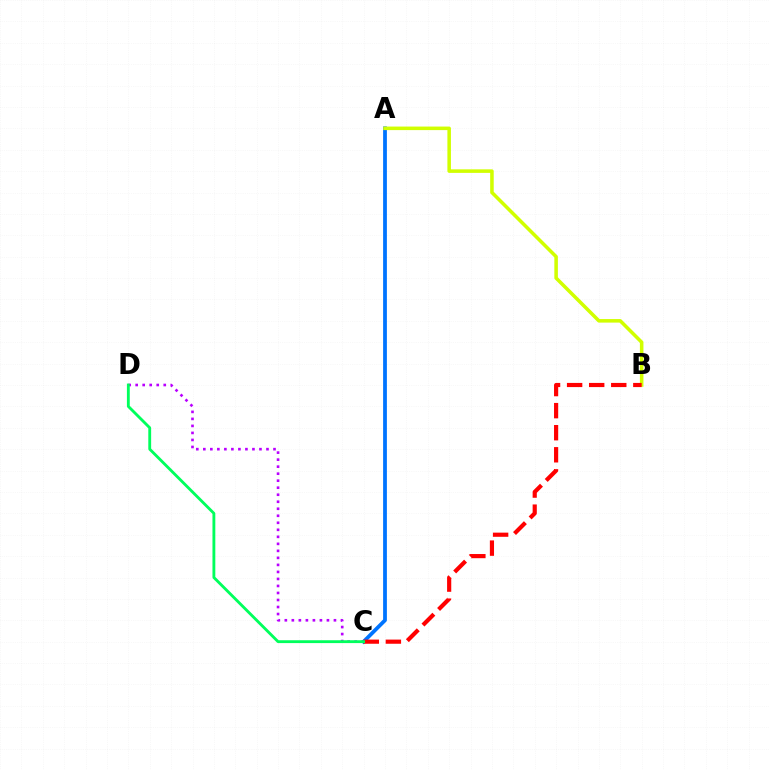{('C', 'D'): [{'color': '#b900ff', 'line_style': 'dotted', 'thickness': 1.91}, {'color': '#00ff5c', 'line_style': 'solid', 'thickness': 2.05}], ('A', 'C'): [{'color': '#0074ff', 'line_style': 'solid', 'thickness': 2.72}], ('A', 'B'): [{'color': '#d1ff00', 'line_style': 'solid', 'thickness': 2.55}], ('B', 'C'): [{'color': '#ff0000', 'line_style': 'dashed', 'thickness': 3.0}]}